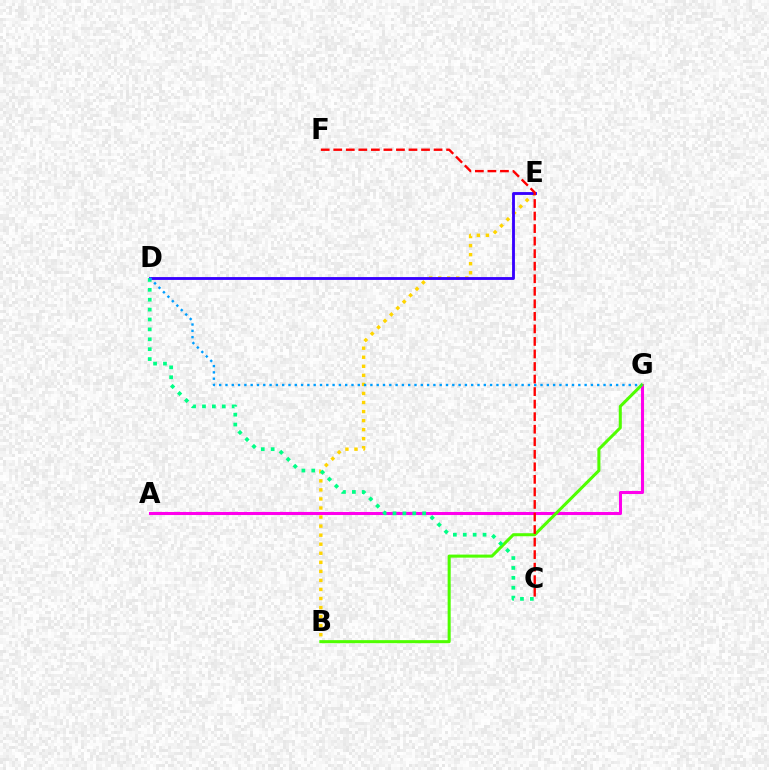{('A', 'G'): [{'color': '#ff00ed', 'line_style': 'solid', 'thickness': 2.2}], ('B', 'E'): [{'color': '#ffd500', 'line_style': 'dotted', 'thickness': 2.46}], ('B', 'G'): [{'color': '#4fff00', 'line_style': 'solid', 'thickness': 2.19}], ('D', 'E'): [{'color': '#3700ff', 'line_style': 'solid', 'thickness': 2.05}], ('C', 'D'): [{'color': '#00ff86', 'line_style': 'dotted', 'thickness': 2.69}], ('D', 'G'): [{'color': '#009eff', 'line_style': 'dotted', 'thickness': 1.71}], ('C', 'F'): [{'color': '#ff0000', 'line_style': 'dashed', 'thickness': 1.7}]}